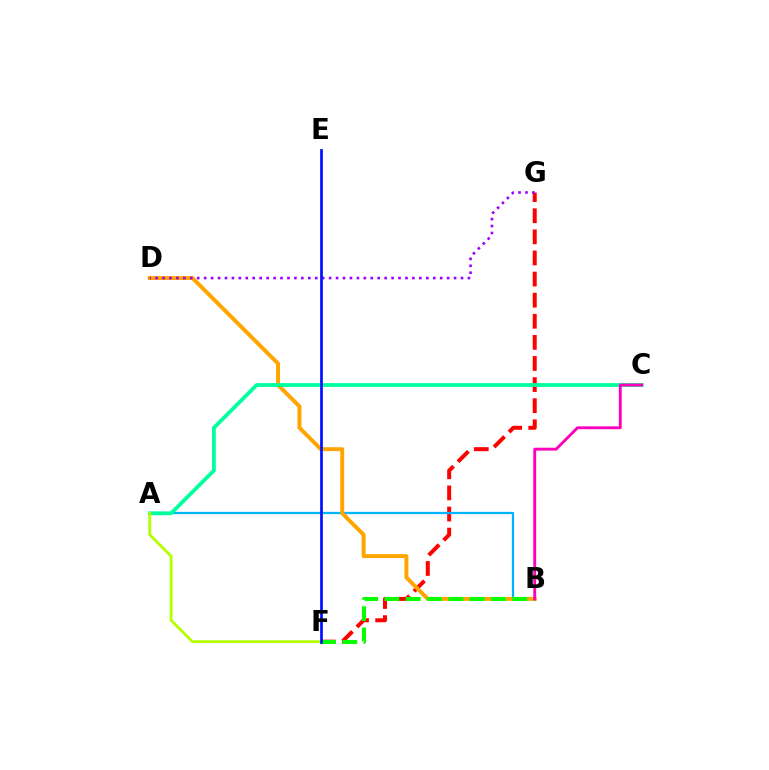{('F', 'G'): [{'color': '#ff0000', 'line_style': 'dashed', 'thickness': 2.87}], ('A', 'B'): [{'color': '#00b5ff', 'line_style': 'solid', 'thickness': 1.63}], ('B', 'D'): [{'color': '#ffa500', 'line_style': 'solid', 'thickness': 2.84}], ('D', 'G'): [{'color': '#9b00ff', 'line_style': 'dotted', 'thickness': 1.89}], ('B', 'F'): [{'color': '#08ff00', 'line_style': 'dashed', 'thickness': 2.89}], ('A', 'C'): [{'color': '#00ff9d', 'line_style': 'solid', 'thickness': 2.73}], ('A', 'F'): [{'color': '#b3ff00', 'line_style': 'solid', 'thickness': 2.04}], ('E', 'F'): [{'color': '#0010ff', 'line_style': 'solid', 'thickness': 1.95}], ('B', 'C'): [{'color': '#ff00bd', 'line_style': 'solid', 'thickness': 2.07}]}